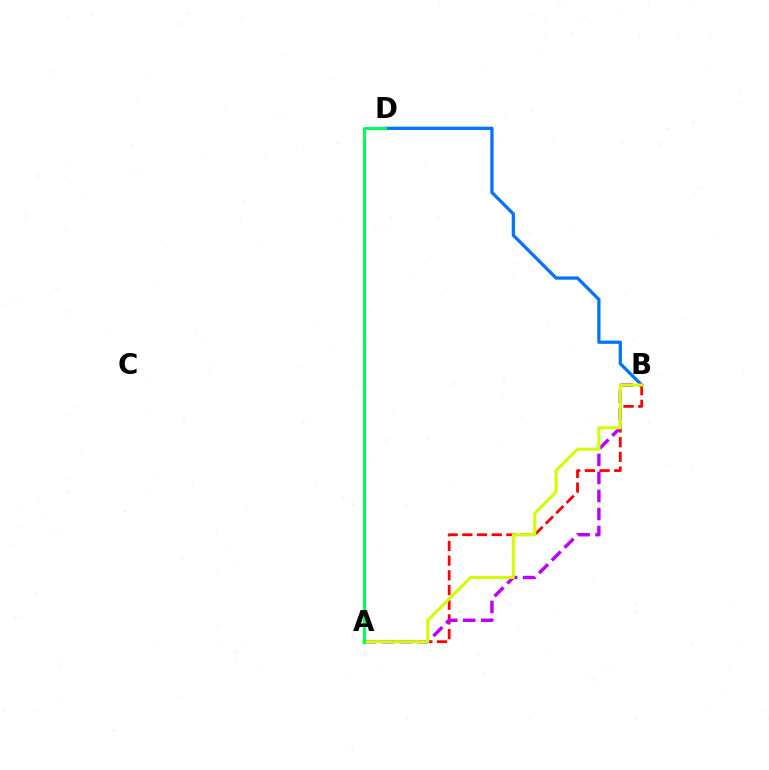{('B', 'D'): [{'color': '#0074ff', 'line_style': 'solid', 'thickness': 2.34}], ('A', 'B'): [{'color': '#ff0000', 'line_style': 'dashed', 'thickness': 2.0}, {'color': '#b900ff', 'line_style': 'dashed', 'thickness': 2.45}, {'color': '#d1ff00', 'line_style': 'solid', 'thickness': 2.19}], ('A', 'D'): [{'color': '#00ff5c', 'line_style': 'solid', 'thickness': 2.22}]}